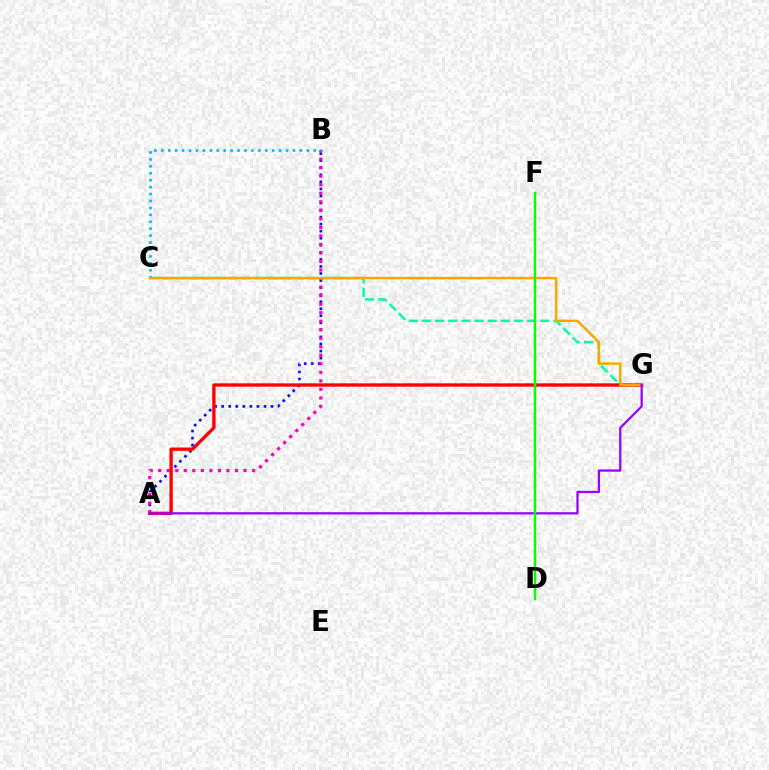{('C', 'G'): [{'color': '#00ff9d', 'line_style': 'dashed', 'thickness': 1.79}, {'color': '#ffa500', 'line_style': 'solid', 'thickness': 1.79}], ('A', 'B'): [{'color': '#0010ff', 'line_style': 'dotted', 'thickness': 1.92}, {'color': '#ff00bd', 'line_style': 'dotted', 'thickness': 2.32}], ('A', 'G'): [{'color': '#ff0000', 'line_style': 'solid', 'thickness': 2.4}, {'color': '#9b00ff', 'line_style': 'solid', 'thickness': 1.63}], ('D', 'F'): [{'color': '#b3ff00', 'line_style': 'solid', 'thickness': 1.52}, {'color': '#08ff00', 'line_style': 'solid', 'thickness': 1.74}], ('B', 'C'): [{'color': '#00b5ff', 'line_style': 'dotted', 'thickness': 1.88}]}